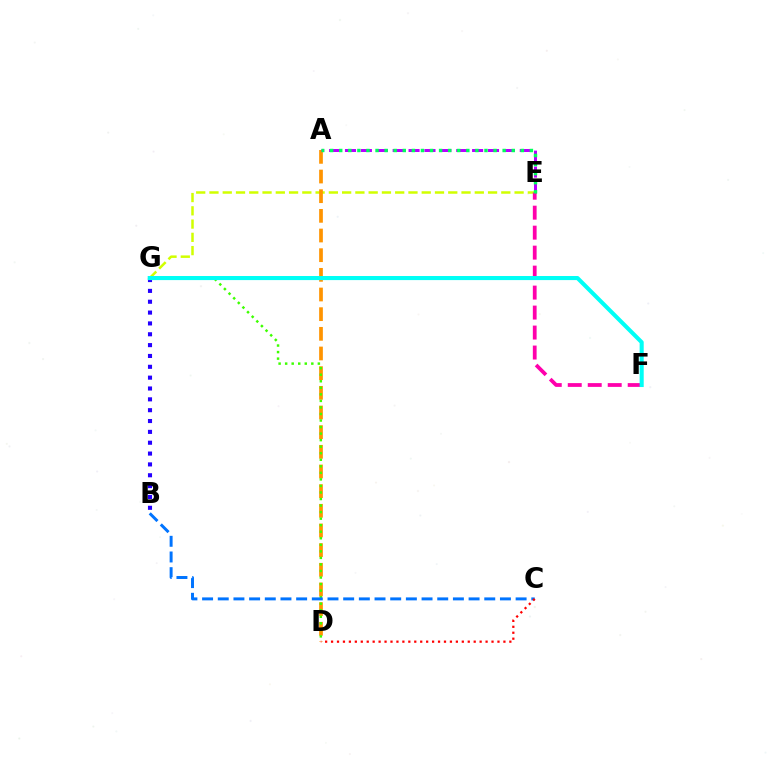{('E', 'G'): [{'color': '#d1ff00', 'line_style': 'dashed', 'thickness': 1.8}], ('A', 'D'): [{'color': '#ff9400', 'line_style': 'dashed', 'thickness': 2.67}], ('A', 'E'): [{'color': '#b900ff', 'line_style': 'dashed', 'thickness': 2.16}, {'color': '#00ff5c', 'line_style': 'dotted', 'thickness': 2.47}], ('B', 'G'): [{'color': '#2500ff', 'line_style': 'dotted', 'thickness': 2.95}], ('D', 'G'): [{'color': '#3dff00', 'line_style': 'dotted', 'thickness': 1.78}], ('E', 'F'): [{'color': '#ff00ac', 'line_style': 'dashed', 'thickness': 2.71}], ('B', 'C'): [{'color': '#0074ff', 'line_style': 'dashed', 'thickness': 2.13}], ('C', 'D'): [{'color': '#ff0000', 'line_style': 'dotted', 'thickness': 1.61}], ('F', 'G'): [{'color': '#00fff6', 'line_style': 'solid', 'thickness': 2.94}]}